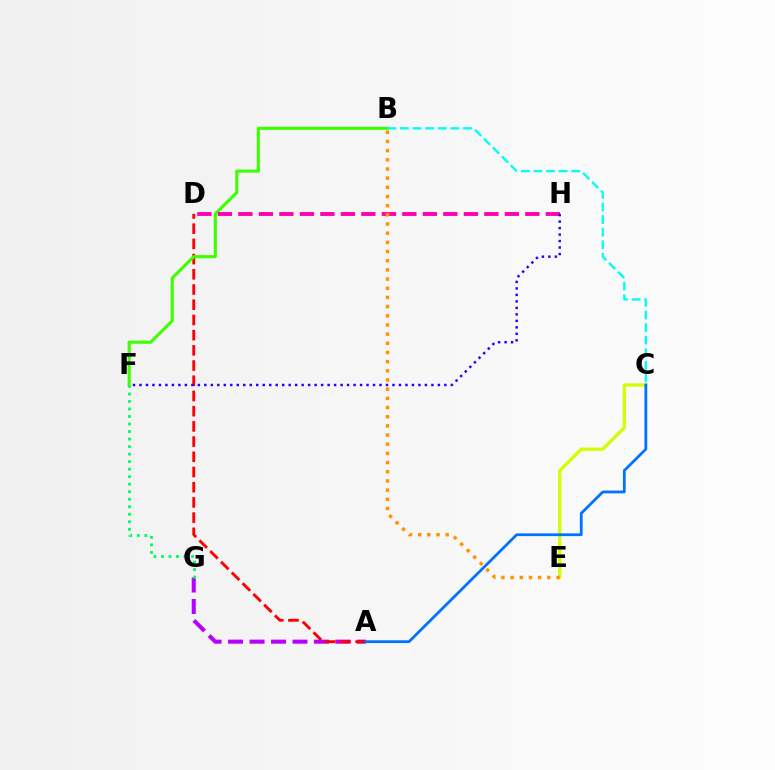{('C', 'E'): [{'color': '#d1ff00', 'line_style': 'solid', 'thickness': 2.35}], ('A', 'G'): [{'color': '#b900ff', 'line_style': 'dashed', 'thickness': 2.92}], ('A', 'D'): [{'color': '#ff0000', 'line_style': 'dashed', 'thickness': 2.07}], ('B', 'F'): [{'color': '#3dff00', 'line_style': 'solid', 'thickness': 2.23}], ('A', 'C'): [{'color': '#0074ff', 'line_style': 'solid', 'thickness': 2.0}], ('D', 'H'): [{'color': '#ff00ac', 'line_style': 'dashed', 'thickness': 2.78}], ('B', 'E'): [{'color': '#ff9400', 'line_style': 'dotted', 'thickness': 2.49}], ('F', 'H'): [{'color': '#2500ff', 'line_style': 'dotted', 'thickness': 1.76}], ('F', 'G'): [{'color': '#00ff5c', 'line_style': 'dotted', 'thickness': 2.04}], ('B', 'C'): [{'color': '#00fff6', 'line_style': 'dashed', 'thickness': 1.71}]}